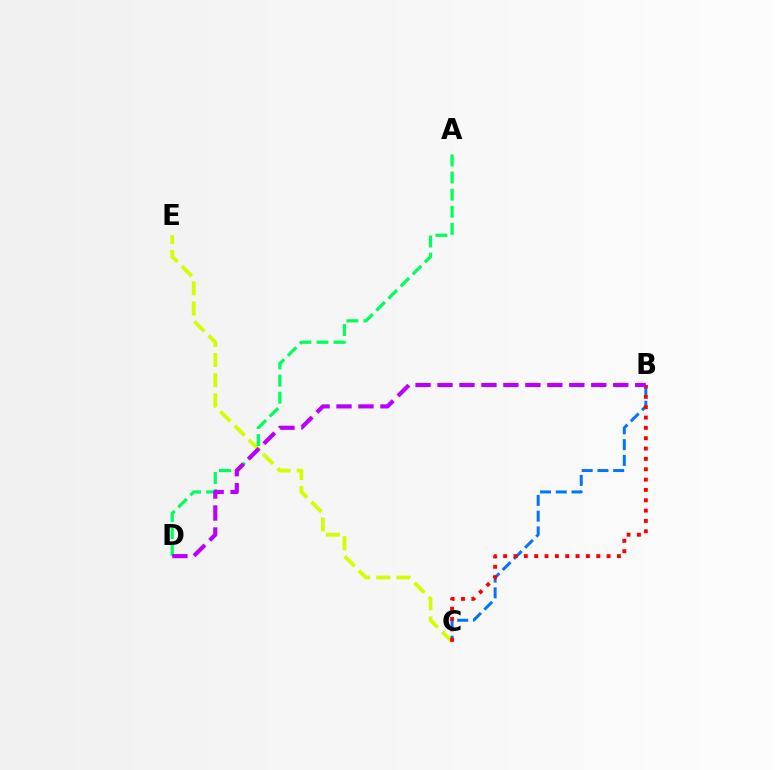{('C', 'E'): [{'color': '#d1ff00', 'line_style': 'dashed', 'thickness': 2.74}], ('B', 'C'): [{'color': '#0074ff', 'line_style': 'dashed', 'thickness': 2.14}, {'color': '#ff0000', 'line_style': 'dotted', 'thickness': 2.81}], ('A', 'D'): [{'color': '#00ff5c', 'line_style': 'dashed', 'thickness': 2.32}], ('B', 'D'): [{'color': '#b900ff', 'line_style': 'dashed', 'thickness': 2.98}]}